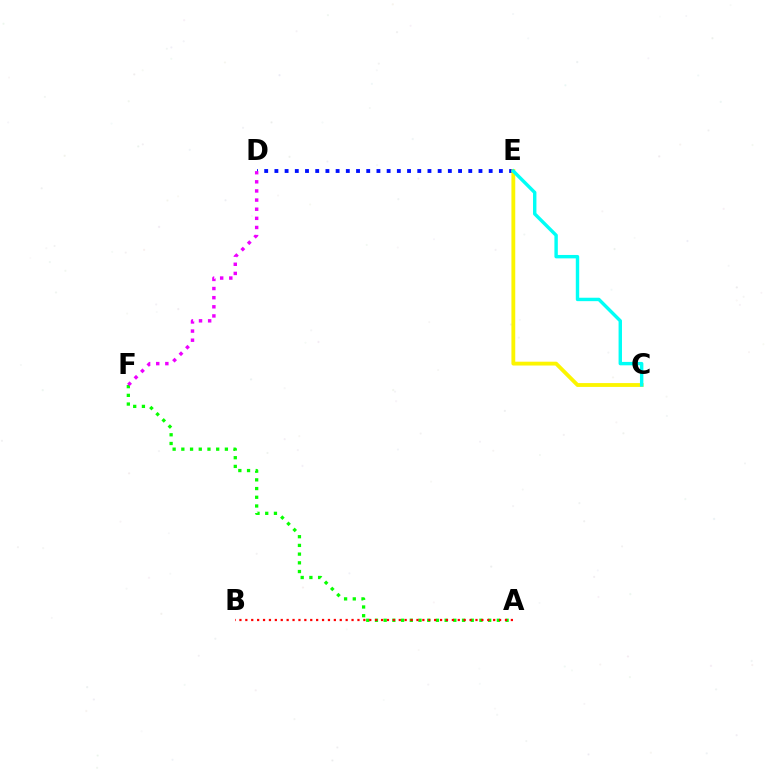{('A', 'F'): [{'color': '#08ff00', 'line_style': 'dotted', 'thickness': 2.37}], ('D', 'E'): [{'color': '#0010ff', 'line_style': 'dotted', 'thickness': 2.77}], ('D', 'F'): [{'color': '#ee00ff', 'line_style': 'dotted', 'thickness': 2.48}], ('A', 'B'): [{'color': '#ff0000', 'line_style': 'dotted', 'thickness': 1.6}], ('C', 'E'): [{'color': '#fcf500', 'line_style': 'solid', 'thickness': 2.76}, {'color': '#00fff6', 'line_style': 'solid', 'thickness': 2.46}]}